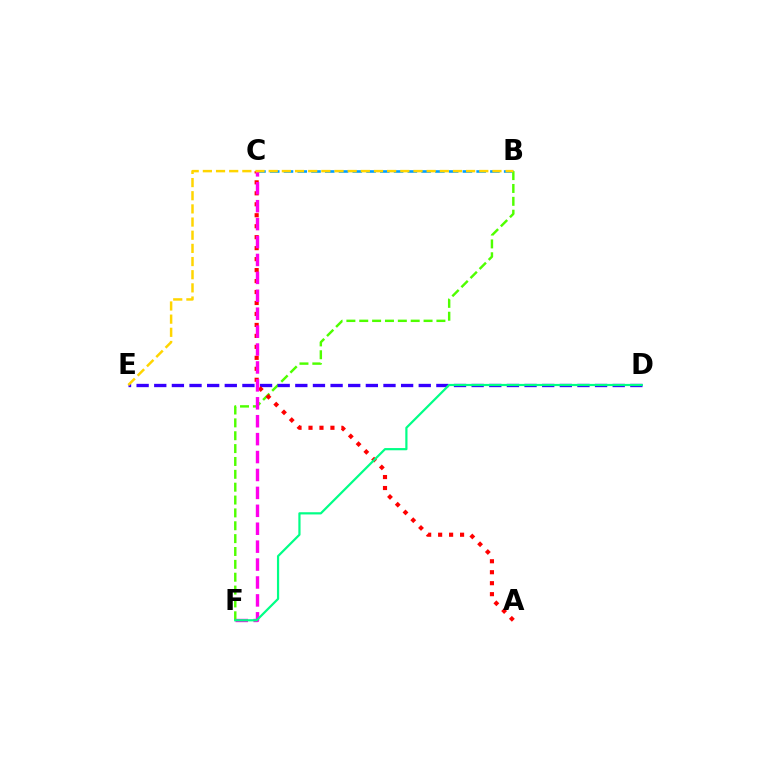{('B', 'C'): [{'color': '#009eff', 'line_style': 'dashed', 'thickness': 1.87}], ('B', 'F'): [{'color': '#4fff00', 'line_style': 'dashed', 'thickness': 1.75}], ('D', 'E'): [{'color': '#3700ff', 'line_style': 'dashed', 'thickness': 2.4}], ('A', 'C'): [{'color': '#ff0000', 'line_style': 'dotted', 'thickness': 2.98}], ('C', 'F'): [{'color': '#ff00ed', 'line_style': 'dashed', 'thickness': 2.43}], ('D', 'F'): [{'color': '#00ff86', 'line_style': 'solid', 'thickness': 1.59}], ('B', 'E'): [{'color': '#ffd500', 'line_style': 'dashed', 'thickness': 1.79}]}